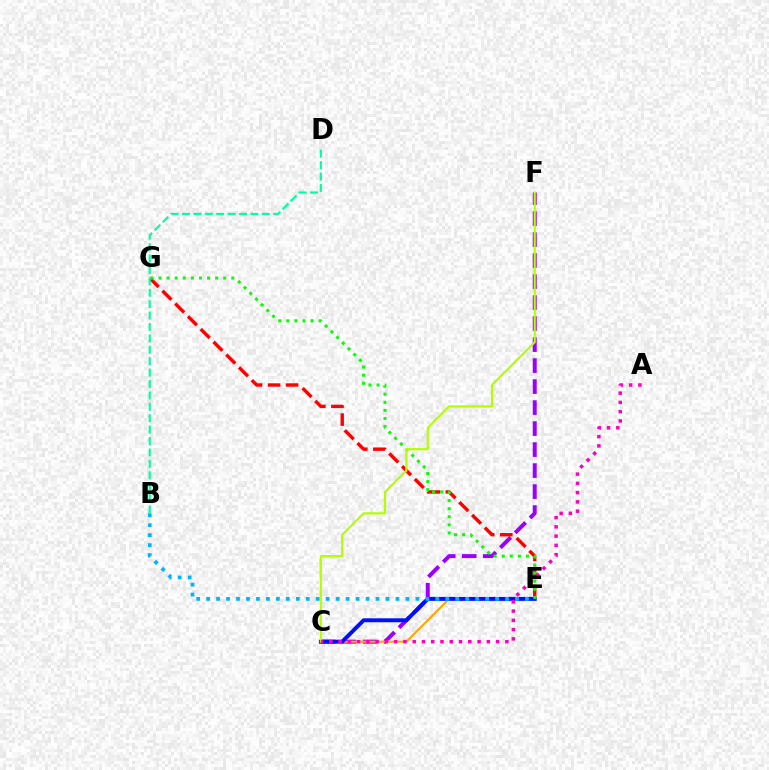{('C', 'F'): [{'color': '#9b00ff', 'line_style': 'dashed', 'thickness': 2.85}, {'color': '#b3ff00', 'line_style': 'solid', 'thickness': 1.56}], ('C', 'E'): [{'color': '#ffa500', 'line_style': 'solid', 'thickness': 1.5}, {'color': '#0010ff', 'line_style': 'solid', 'thickness': 2.84}], ('E', 'G'): [{'color': '#ff0000', 'line_style': 'dashed', 'thickness': 2.45}, {'color': '#08ff00', 'line_style': 'dotted', 'thickness': 2.2}], ('B', 'D'): [{'color': '#00ff9d', 'line_style': 'dashed', 'thickness': 1.55}], ('A', 'C'): [{'color': '#ff00bd', 'line_style': 'dotted', 'thickness': 2.52}], ('B', 'E'): [{'color': '#00b5ff', 'line_style': 'dotted', 'thickness': 2.71}]}